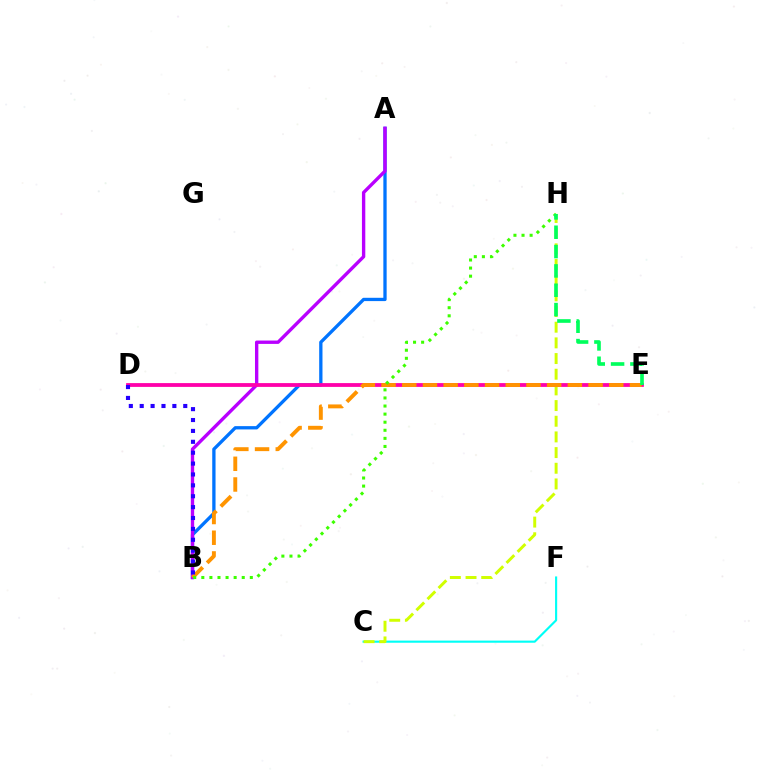{('C', 'F'): [{'color': '#00fff6', 'line_style': 'solid', 'thickness': 1.54}], ('D', 'E'): [{'color': '#ff0000', 'line_style': 'solid', 'thickness': 1.77}, {'color': '#ff00ac', 'line_style': 'solid', 'thickness': 2.68}], ('A', 'B'): [{'color': '#0074ff', 'line_style': 'solid', 'thickness': 2.37}, {'color': '#b900ff', 'line_style': 'solid', 'thickness': 2.42}], ('C', 'H'): [{'color': '#d1ff00', 'line_style': 'dashed', 'thickness': 2.13}], ('B', 'E'): [{'color': '#ff9400', 'line_style': 'dashed', 'thickness': 2.81}], ('B', 'D'): [{'color': '#2500ff', 'line_style': 'dotted', 'thickness': 2.96}], ('B', 'H'): [{'color': '#3dff00', 'line_style': 'dotted', 'thickness': 2.2}], ('E', 'H'): [{'color': '#00ff5c', 'line_style': 'dashed', 'thickness': 2.63}]}